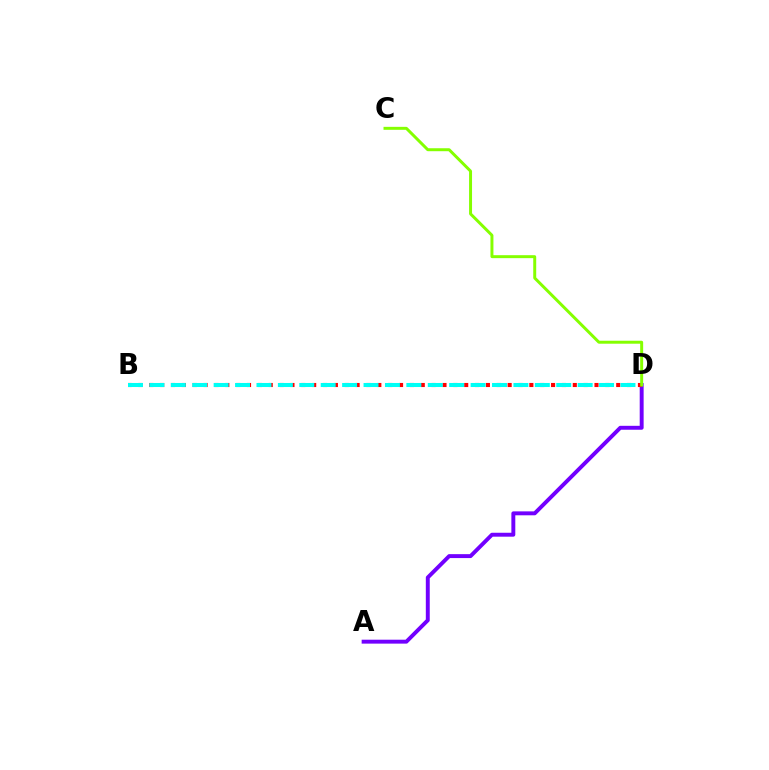{('A', 'D'): [{'color': '#7200ff', 'line_style': 'solid', 'thickness': 2.83}], ('B', 'D'): [{'color': '#ff0000', 'line_style': 'dotted', 'thickness': 2.95}, {'color': '#00fff6', 'line_style': 'dashed', 'thickness': 2.91}], ('C', 'D'): [{'color': '#84ff00', 'line_style': 'solid', 'thickness': 2.14}]}